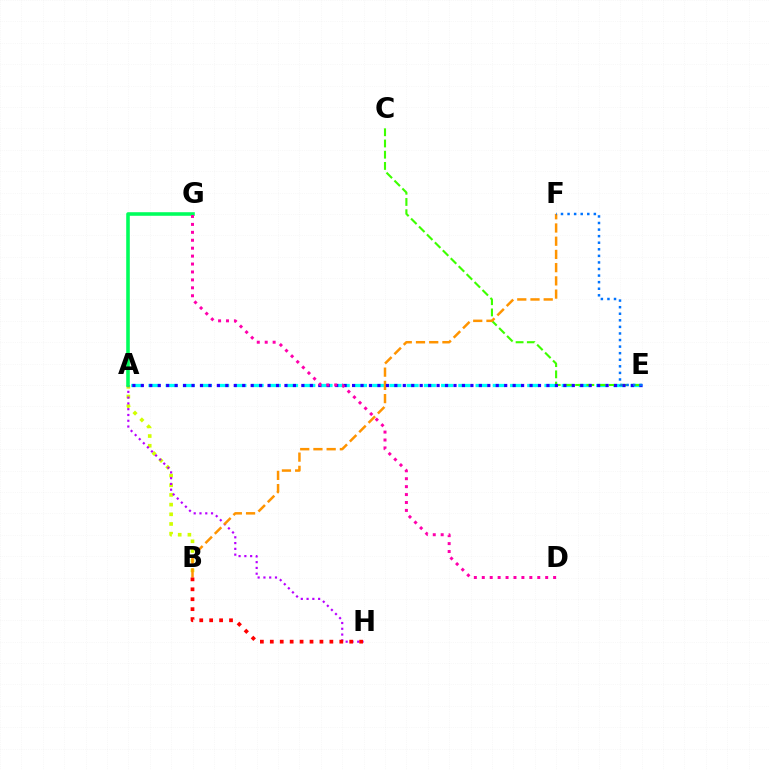{('A', 'B'): [{'color': '#d1ff00', 'line_style': 'dotted', 'thickness': 2.63}], ('A', 'E'): [{'color': '#00fff6', 'line_style': 'dashed', 'thickness': 2.34}, {'color': '#2500ff', 'line_style': 'dotted', 'thickness': 2.3}], ('C', 'E'): [{'color': '#3dff00', 'line_style': 'dashed', 'thickness': 1.52}], ('A', 'H'): [{'color': '#b900ff', 'line_style': 'dotted', 'thickness': 1.57}], ('B', 'F'): [{'color': '#ff9400', 'line_style': 'dashed', 'thickness': 1.8}], ('A', 'G'): [{'color': '#00ff5c', 'line_style': 'solid', 'thickness': 2.57}], ('D', 'G'): [{'color': '#ff00ac', 'line_style': 'dotted', 'thickness': 2.15}], ('B', 'H'): [{'color': '#ff0000', 'line_style': 'dotted', 'thickness': 2.7}], ('E', 'F'): [{'color': '#0074ff', 'line_style': 'dotted', 'thickness': 1.79}]}